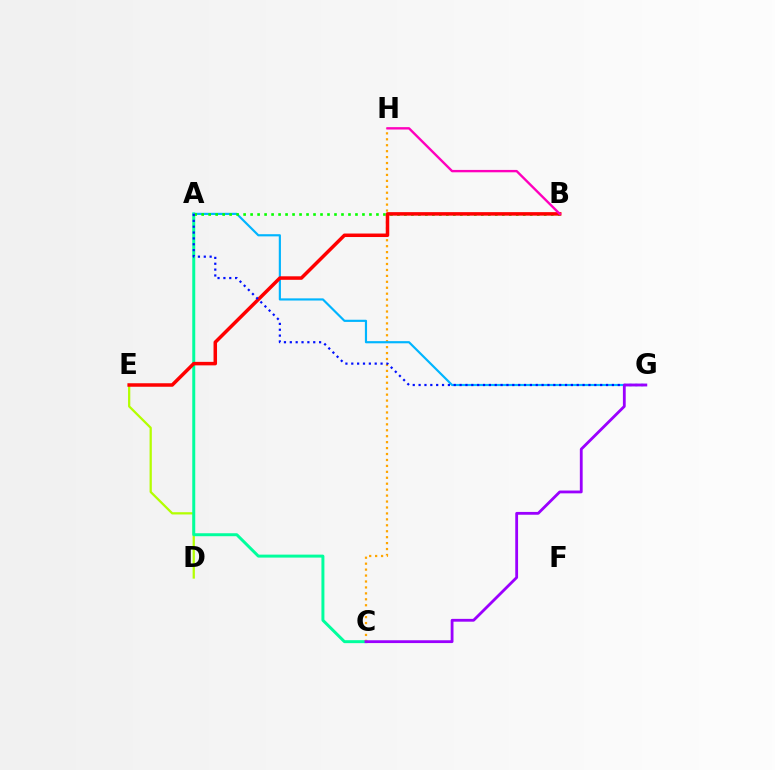{('D', 'E'): [{'color': '#b3ff00', 'line_style': 'solid', 'thickness': 1.62}], ('A', 'C'): [{'color': '#00ff9d', 'line_style': 'solid', 'thickness': 2.14}], ('C', 'H'): [{'color': '#ffa500', 'line_style': 'dotted', 'thickness': 1.61}], ('A', 'G'): [{'color': '#00b5ff', 'line_style': 'solid', 'thickness': 1.56}, {'color': '#0010ff', 'line_style': 'dotted', 'thickness': 1.59}], ('A', 'B'): [{'color': '#08ff00', 'line_style': 'dotted', 'thickness': 1.9}], ('B', 'E'): [{'color': '#ff0000', 'line_style': 'solid', 'thickness': 2.52}], ('C', 'G'): [{'color': '#9b00ff', 'line_style': 'solid', 'thickness': 2.02}], ('B', 'H'): [{'color': '#ff00bd', 'line_style': 'solid', 'thickness': 1.71}]}